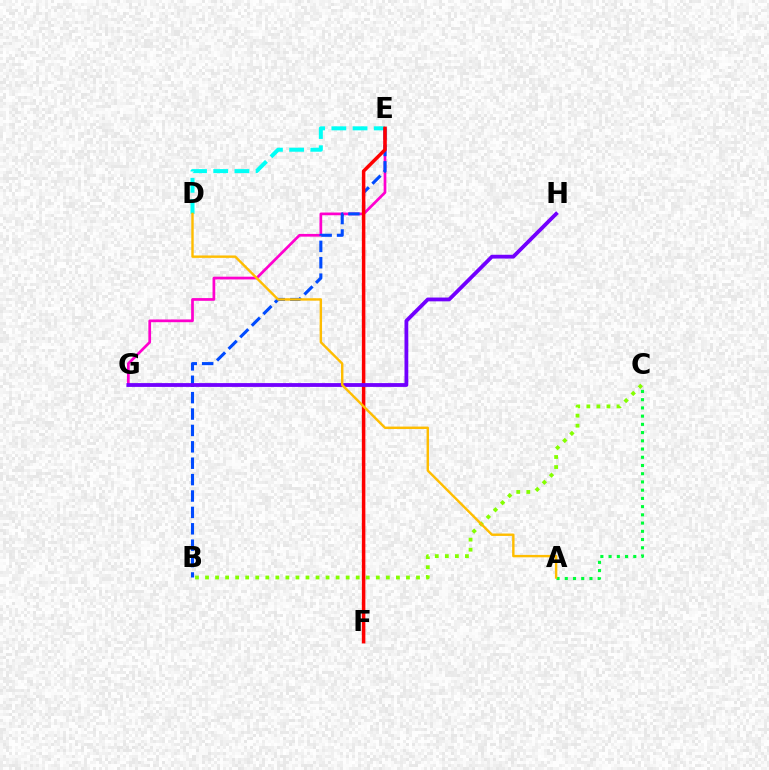{('D', 'E'): [{'color': '#00fff6', 'line_style': 'dashed', 'thickness': 2.88}], ('E', 'G'): [{'color': '#ff00cf', 'line_style': 'solid', 'thickness': 1.96}], ('B', 'E'): [{'color': '#004bff', 'line_style': 'dashed', 'thickness': 2.23}], ('A', 'C'): [{'color': '#00ff39', 'line_style': 'dotted', 'thickness': 2.24}], ('E', 'F'): [{'color': '#ff0000', 'line_style': 'solid', 'thickness': 2.52}], ('G', 'H'): [{'color': '#7200ff', 'line_style': 'solid', 'thickness': 2.73}], ('B', 'C'): [{'color': '#84ff00', 'line_style': 'dotted', 'thickness': 2.73}], ('A', 'D'): [{'color': '#ffbd00', 'line_style': 'solid', 'thickness': 1.74}]}